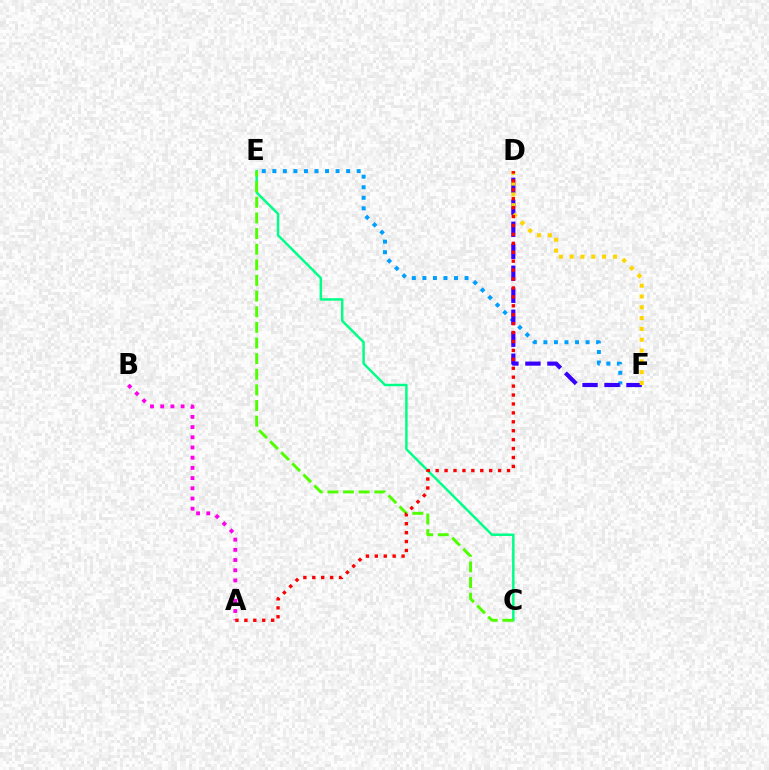{('C', 'E'): [{'color': '#00ff86', 'line_style': 'solid', 'thickness': 1.78}, {'color': '#4fff00', 'line_style': 'dashed', 'thickness': 2.12}], ('E', 'F'): [{'color': '#009eff', 'line_style': 'dotted', 'thickness': 2.86}], ('D', 'F'): [{'color': '#3700ff', 'line_style': 'dashed', 'thickness': 2.99}, {'color': '#ffd500', 'line_style': 'dotted', 'thickness': 2.94}], ('A', 'B'): [{'color': '#ff00ed', 'line_style': 'dotted', 'thickness': 2.77}], ('A', 'D'): [{'color': '#ff0000', 'line_style': 'dotted', 'thickness': 2.42}]}